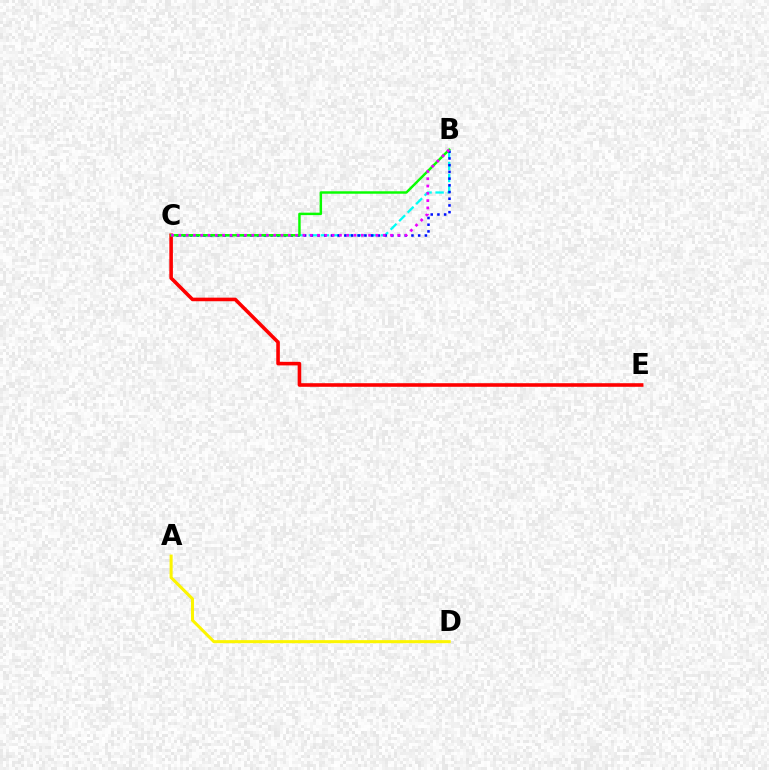{('B', 'C'): [{'color': '#00fff6', 'line_style': 'dashed', 'thickness': 1.64}, {'color': '#0010ff', 'line_style': 'dotted', 'thickness': 1.82}, {'color': '#08ff00', 'line_style': 'solid', 'thickness': 1.77}, {'color': '#ee00ff', 'line_style': 'dotted', 'thickness': 1.98}], ('A', 'D'): [{'color': '#fcf500', 'line_style': 'solid', 'thickness': 2.19}], ('C', 'E'): [{'color': '#ff0000', 'line_style': 'solid', 'thickness': 2.58}]}